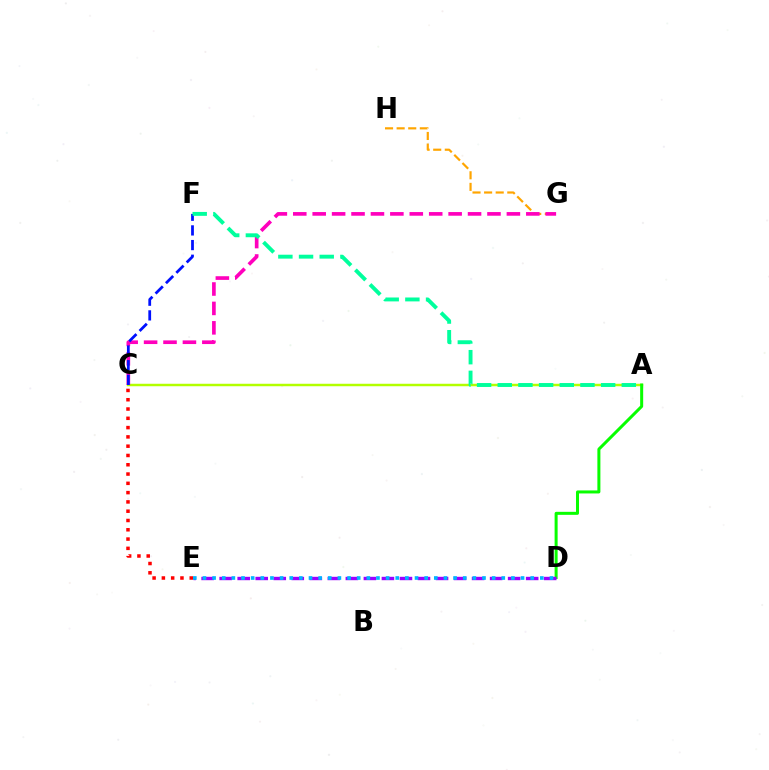{('G', 'H'): [{'color': '#ffa500', 'line_style': 'dashed', 'thickness': 1.57}], ('A', 'C'): [{'color': '#b3ff00', 'line_style': 'solid', 'thickness': 1.78}], ('C', 'G'): [{'color': '#ff00bd', 'line_style': 'dashed', 'thickness': 2.64}], ('A', 'D'): [{'color': '#08ff00', 'line_style': 'solid', 'thickness': 2.17}], ('C', 'F'): [{'color': '#0010ff', 'line_style': 'dashed', 'thickness': 1.99}], ('D', 'E'): [{'color': '#9b00ff', 'line_style': 'dashed', 'thickness': 2.45}, {'color': '#00b5ff', 'line_style': 'dotted', 'thickness': 2.62}], ('C', 'E'): [{'color': '#ff0000', 'line_style': 'dotted', 'thickness': 2.52}], ('A', 'F'): [{'color': '#00ff9d', 'line_style': 'dashed', 'thickness': 2.81}]}